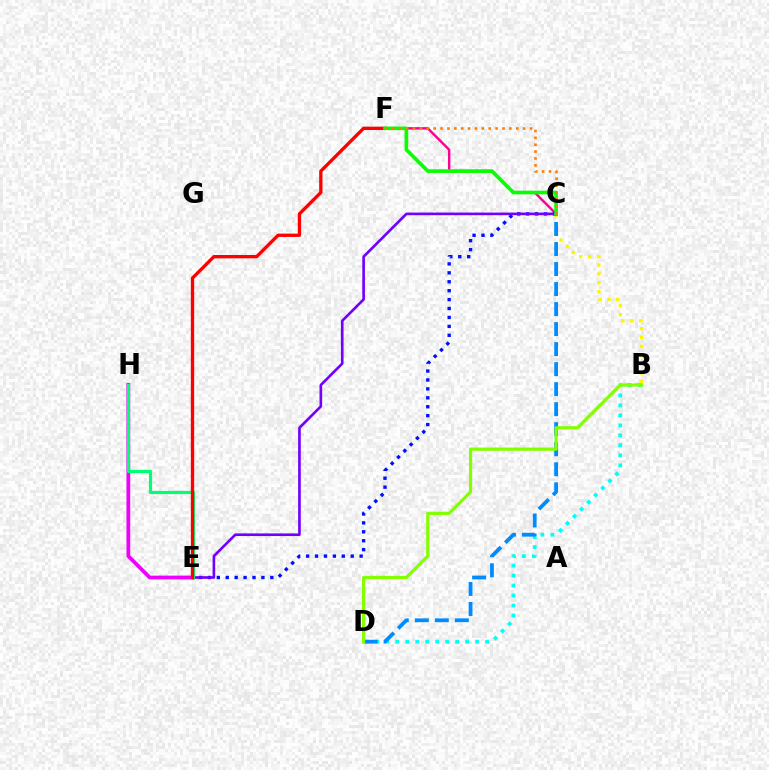{('E', 'H'): [{'color': '#ee00ff', 'line_style': 'solid', 'thickness': 2.7}, {'color': '#00ff74', 'line_style': 'solid', 'thickness': 2.29}], ('C', 'F'): [{'color': '#ff0094', 'line_style': 'solid', 'thickness': 1.77}, {'color': '#08ff00', 'line_style': 'solid', 'thickness': 2.61}, {'color': '#ff7c00', 'line_style': 'dotted', 'thickness': 1.87}], ('C', 'E'): [{'color': '#0010ff', 'line_style': 'dotted', 'thickness': 2.42}, {'color': '#7200ff', 'line_style': 'solid', 'thickness': 1.9}], ('B', 'D'): [{'color': '#00fff6', 'line_style': 'dotted', 'thickness': 2.71}, {'color': '#84ff00', 'line_style': 'solid', 'thickness': 2.31}], ('B', 'C'): [{'color': '#fcf500', 'line_style': 'dotted', 'thickness': 2.41}], ('E', 'F'): [{'color': '#ff0000', 'line_style': 'solid', 'thickness': 2.4}], ('C', 'D'): [{'color': '#008cff', 'line_style': 'dashed', 'thickness': 2.72}]}